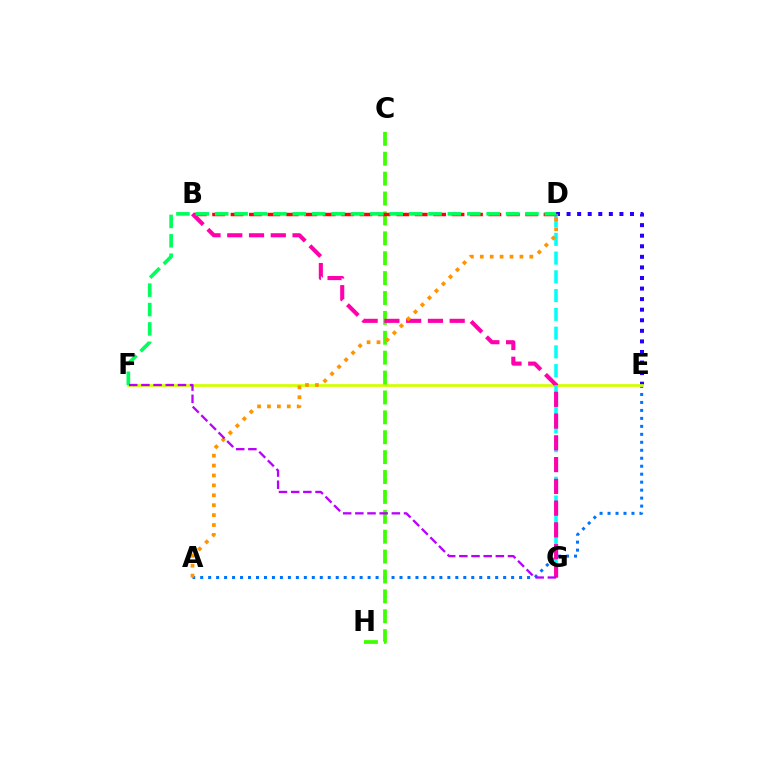{('A', 'E'): [{'color': '#0074ff', 'line_style': 'dotted', 'thickness': 2.17}], ('D', 'E'): [{'color': '#2500ff', 'line_style': 'dotted', 'thickness': 2.87}], ('E', 'F'): [{'color': '#d1ff00', 'line_style': 'solid', 'thickness': 1.97}], ('D', 'G'): [{'color': '#00fff6', 'line_style': 'dashed', 'thickness': 2.55}], ('C', 'H'): [{'color': '#3dff00', 'line_style': 'dashed', 'thickness': 2.7}], ('B', 'D'): [{'color': '#ff0000', 'line_style': 'dashed', 'thickness': 2.5}], ('B', 'G'): [{'color': '#ff00ac', 'line_style': 'dashed', 'thickness': 2.96}], ('A', 'D'): [{'color': '#ff9400', 'line_style': 'dotted', 'thickness': 2.69}], ('D', 'F'): [{'color': '#00ff5c', 'line_style': 'dashed', 'thickness': 2.63}], ('F', 'G'): [{'color': '#b900ff', 'line_style': 'dashed', 'thickness': 1.65}]}